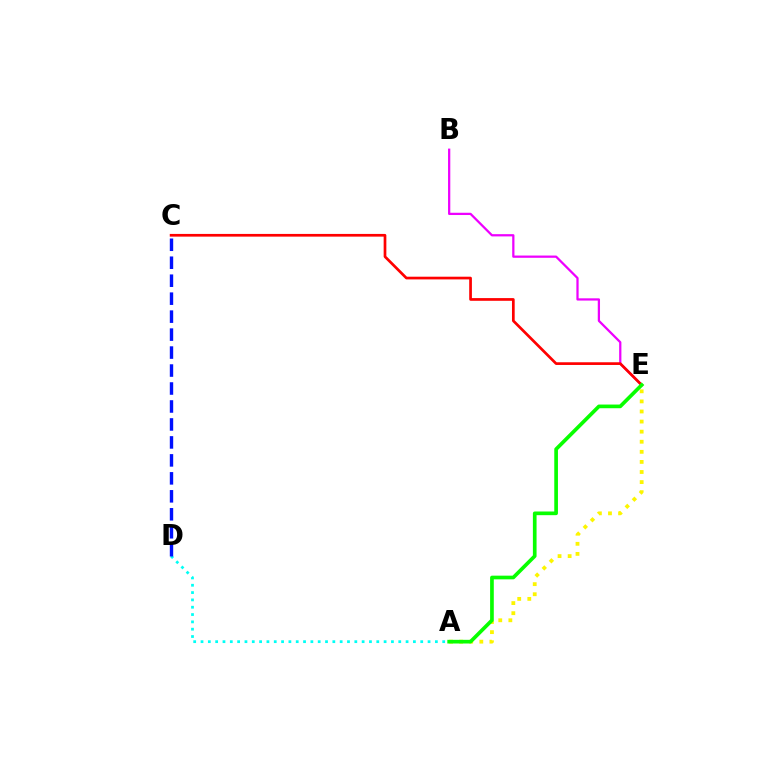{('B', 'E'): [{'color': '#ee00ff', 'line_style': 'solid', 'thickness': 1.62}], ('A', 'E'): [{'color': '#fcf500', 'line_style': 'dotted', 'thickness': 2.74}, {'color': '#08ff00', 'line_style': 'solid', 'thickness': 2.65}], ('C', 'E'): [{'color': '#ff0000', 'line_style': 'solid', 'thickness': 1.95}], ('A', 'D'): [{'color': '#00fff6', 'line_style': 'dotted', 'thickness': 1.99}], ('C', 'D'): [{'color': '#0010ff', 'line_style': 'dashed', 'thickness': 2.44}]}